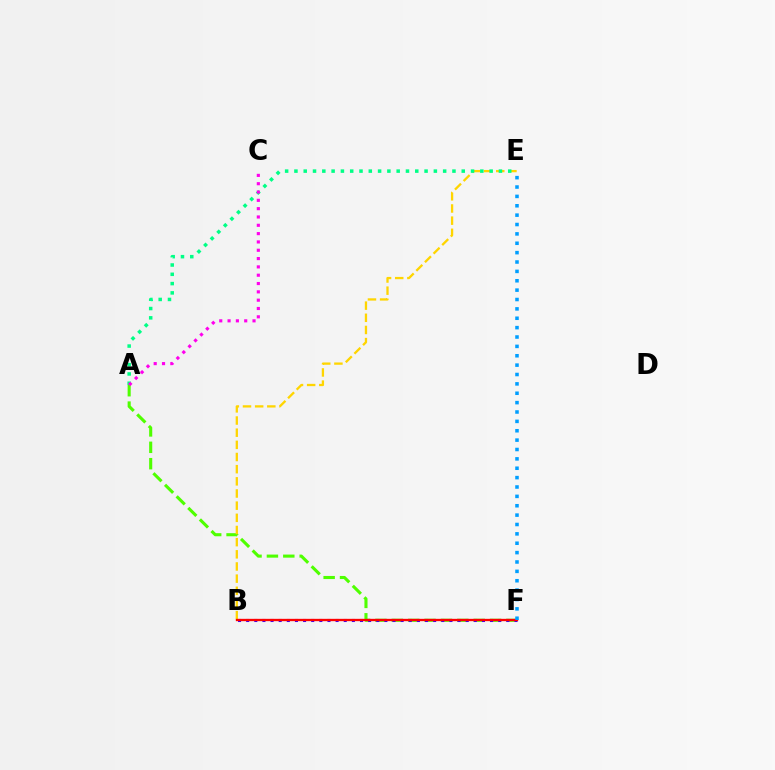{('A', 'F'): [{'color': '#4fff00', 'line_style': 'dashed', 'thickness': 2.23}], ('B', 'E'): [{'color': '#ffd500', 'line_style': 'dashed', 'thickness': 1.65}], ('A', 'E'): [{'color': '#00ff86', 'line_style': 'dotted', 'thickness': 2.53}], ('B', 'F'): [{'color': '#3700ff', 'line_style': 'dotted', 'thickness': 2.21}, {'color': '#ff0000', 'line_style': 'solid', 'thickness': 1.68}], ('A', 'C'): [{'color': '#ff00ed', 'line_style': 'dotted', 'thickness': 2.26}], ('E', 'F'): [{'color': '#009eff', 'line_style': 'dotted', 'thickness': 2.55}]}